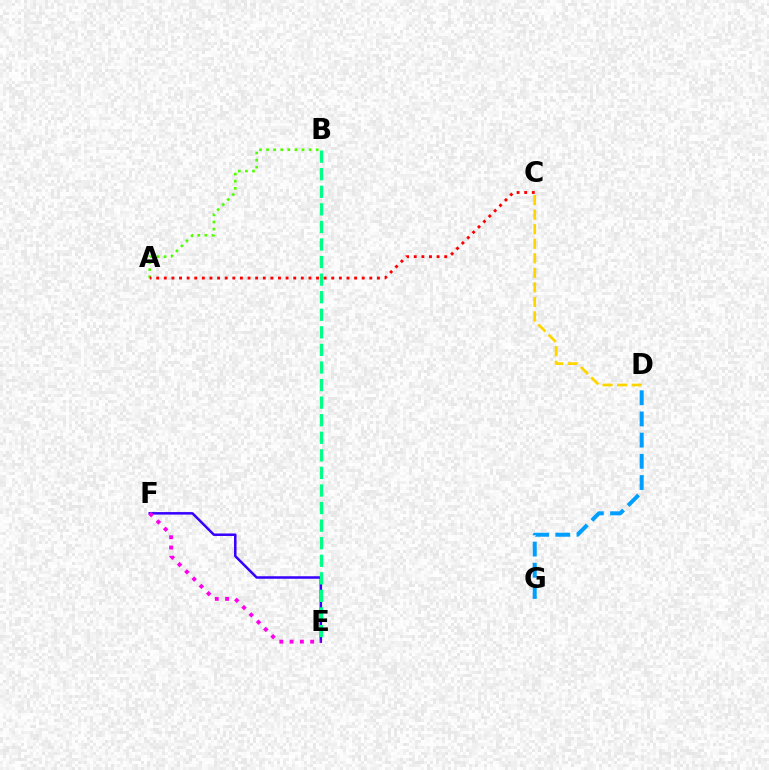{('A', 'B'): [{'color': '#4fff00', 'line_style': 'dotted', 'thickness': 1.93}], ('C', 'D'): [{'color': '#ffd500', 'line_style': 'dashed', 'thickness': 1.97}], ('E', 'F'): [{'color': '#3700ff', 'line_style': 'solid', 'thickness': 1.81}, {'color': '#ff00ed', 'line_style': 'dotted', 'thickness': 2.79}], ('B', 'E'): [{'color': '#00ff86', 'line_style': 'dashed', 'thickness': 2.39}], ('A', 'C'): [{'color': '#ff0000', 'line_style': 'dotted', 'thickness': 2.07}], ('D', 'G'): [{'color': '#009eff', 'line_style': 'dashed', 'thickness': 2.88}]}